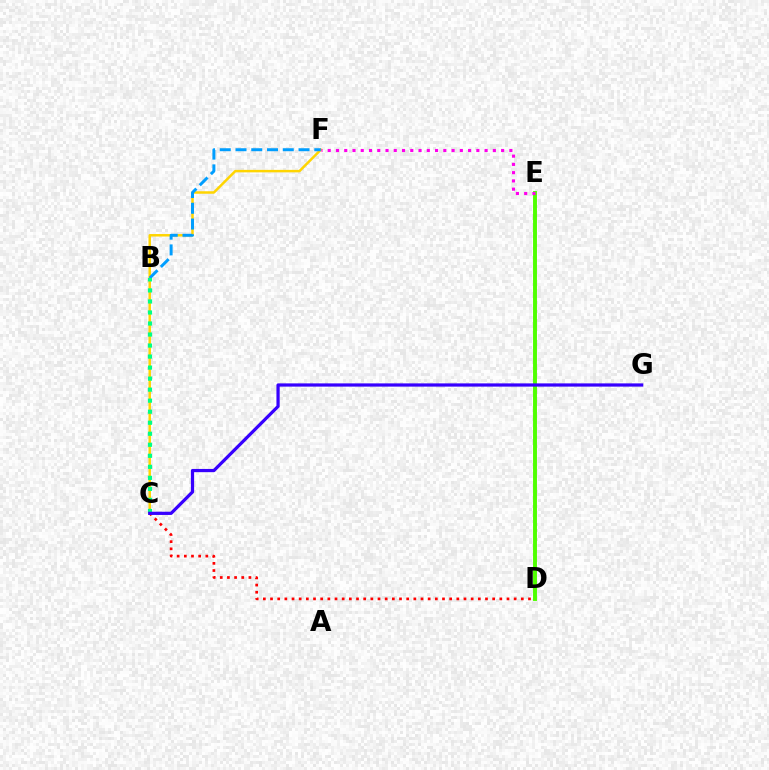{('C', 'F'): [{'color': '#ffd500', 'line_style': 'solid', 'thickness': 1.79}], ('D', 'E'): [{'color': '#4fff00', 'line_style': 'solid', 'thickness': 2.82}], ('C', 'D'): [{'color': '#ff0000', 'line_style': 'dotted', 'thickness': 1.95}], ('B', 'F'): [{'color': '#009eff', 'line_style': 'dashed', 'thickness': 2.14}], ('B', 'C'): [{'color': '#00ff86', 'line_style': 'dotted', 'thickness': 3.0}], ('C', 'G'): [{'color': '#3700ff', 'line_style': 'solid', 'thickness': 2.32}], ('E', 'F'): [{'color': '#ff00ed', 'line_style': 'dotted', 'thickness': 2.24}]}